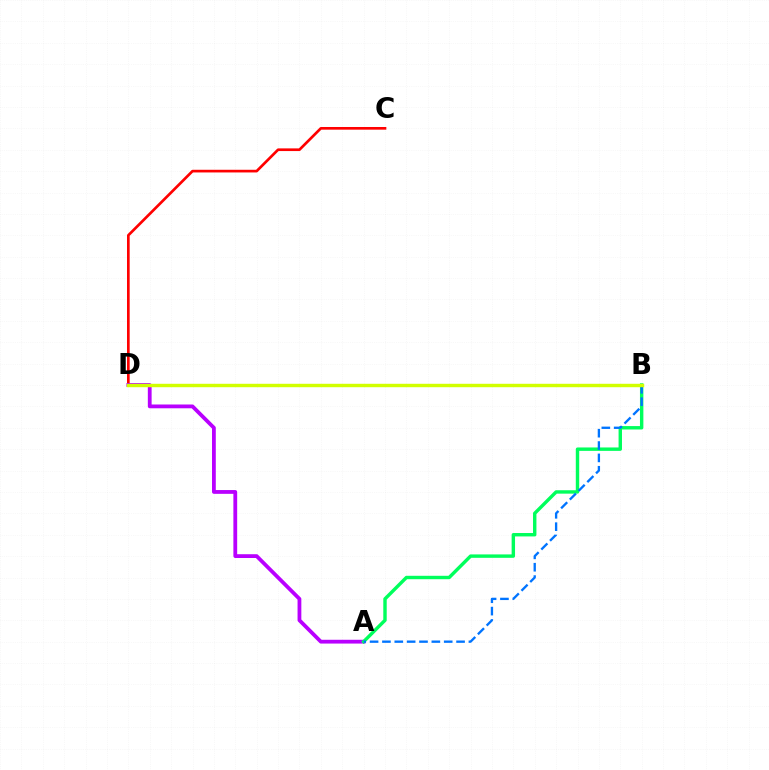{('C', 'D'): [{'color': '#ff0000', 'line_style': 'solid', 'thickness': 1.93}], ('A', 'D'): [{'color': '#b900ff', 'line_style': 'solid', 'thickness': 2.73}], ('A', 'B'): [{'color': '#00ff5c', 'line_style': 'solid', 'thickness': 2.46}, {'color': '#0074ff', 'line_style': 'dashed', 'thickness': 1.68}], ('B', 'D'): [{'color': '#d1ff00', 'line_style': 'solid', 'thickness': 2.47}]}